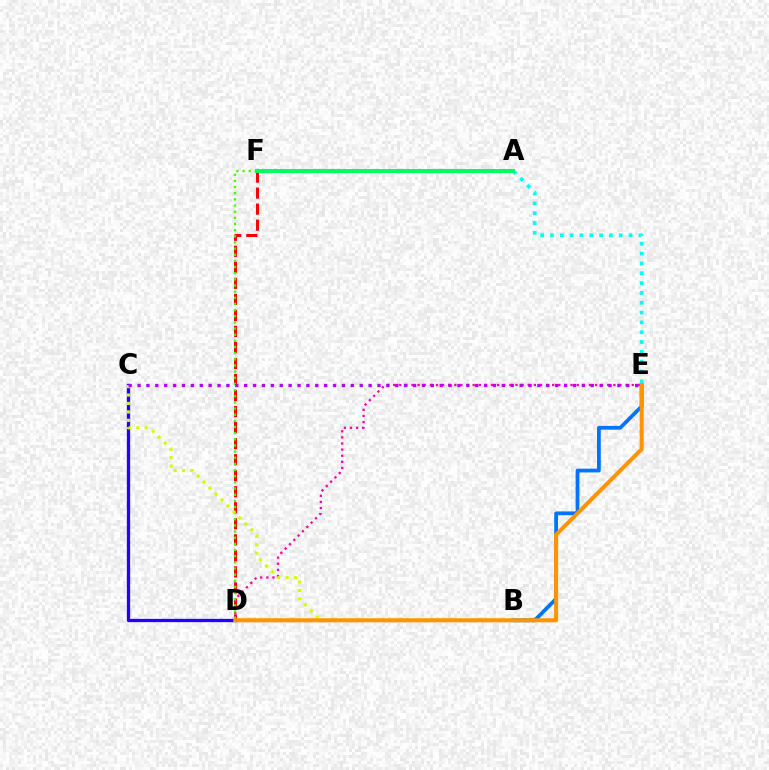{('A', 'E'): [{'color': '#00fff6', 'line_style': 'dotted', 'thickness': 2.67}], ('C', 'D'): [{'color': '#2500ff', 'line_style': 'solid', 'thickness': 2.37}], ('D', 'F'): [{'color': '#ff0000', 'line_style': 'dashed', 'thickness': 2.18}, {'color': '#3dff00', 'line_style': 'dotted', 'thickness': 1.67}], ('B', 'E'): [{'color': '#0074ff', 'line_style': 'solid', 'thickness': 2.72}], ('D', 'E'): [{'color': '#ff00ac', 'line_style': 'dotted', 'thickness': 1.66}, {'color': '#ff9400', 'line_style': 'solid', 'thickness': 2.92}], ('B', 'C'): [{'color': '#d1ff00', 'line_style': 'dotted', 'thickness': 2.29}], ('A', 'F'): [{'color': '#00ff5c', 'line_style': 'solid', 'thickness': 2.91}], ('C', 'E'): [{'color': '#b900ff', 'line_style': 'dotted', 'thickness': 2.41}]}